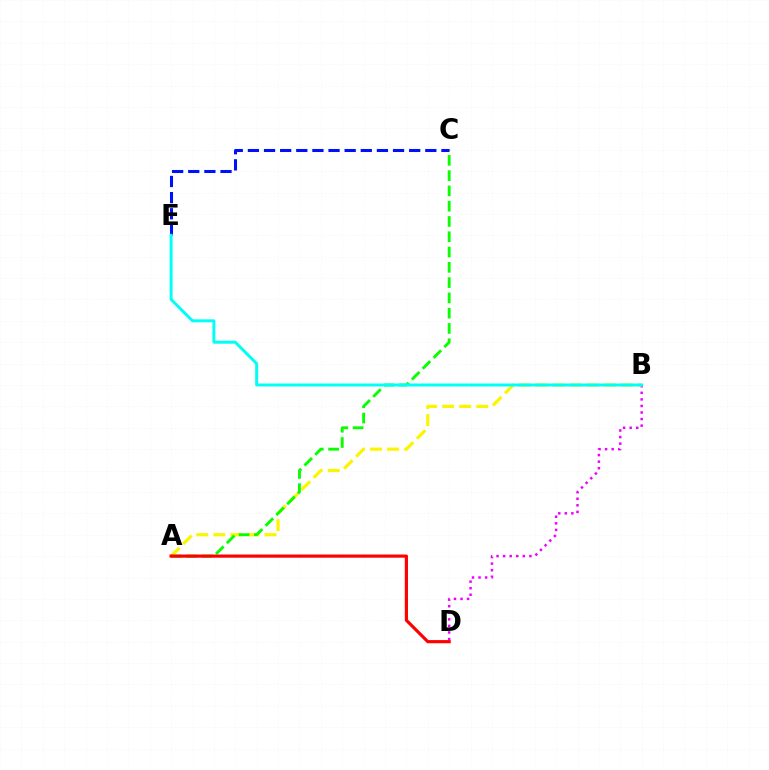{('B', 'D'): [{'color': '#ee00ff', 'line_style': 'dotted', 'thickness': 1.78}], ('A', 'B'): [{'color': '#fcf500', 'line_style': 'dashed', 'thickness': 2.32}], ('A', 'C'): [{'color': '#08ff00', 'line_style': 'dashed', 'thickness': 2.08}], ('A', 'D'): [{'color': '#ff0000', 'line_style': 'solid', 'thickness': 2.28}], ('C', 'E'): [{'color': '#0010ff', 'line_style': 'dashed', 'thickness': 2.19}], ('B', 'E'): [{'color': '#00fff6', 'line_style': 'solid', 'thickness': 2.14}]}